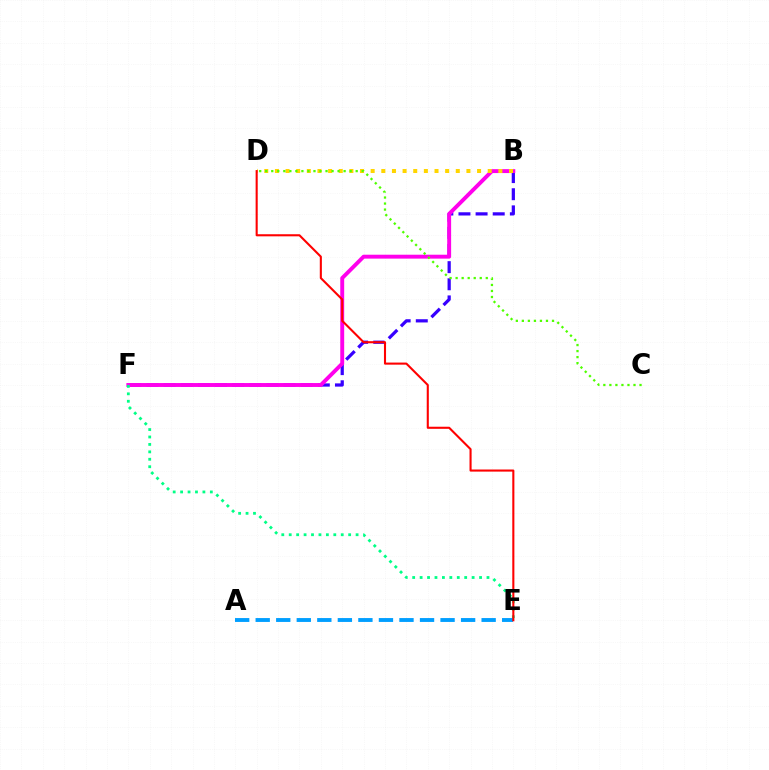{('B', 'F'): [{'color': '#3700ff', 'line_style': 'dashed', 'thickness': 2.33}, {'color': '#ff00ed', 'line_style': 'solid', 'thickness': 2.81}], ('E', 'F'): [{'color': '#00ff86', 'line_style': 'dotted', 'thickness': 2.02}], ('A', 'E'): [{'color': '#009eff', 'line_style': 'dashed', 'thickness': 2.79}], ('B', 'D'): [{'color': '#ffd500', 'line_style': 'dotted', 'thickness': 2.89}], ('C', 'D'): [{'color': '#4fff00', 'line_style': 'dotted', 'thickness': 1.64}], ('D', 'E'): [{'color': '#ff0000', 'line_style': 'solid', 'thickness': 1.51}]}